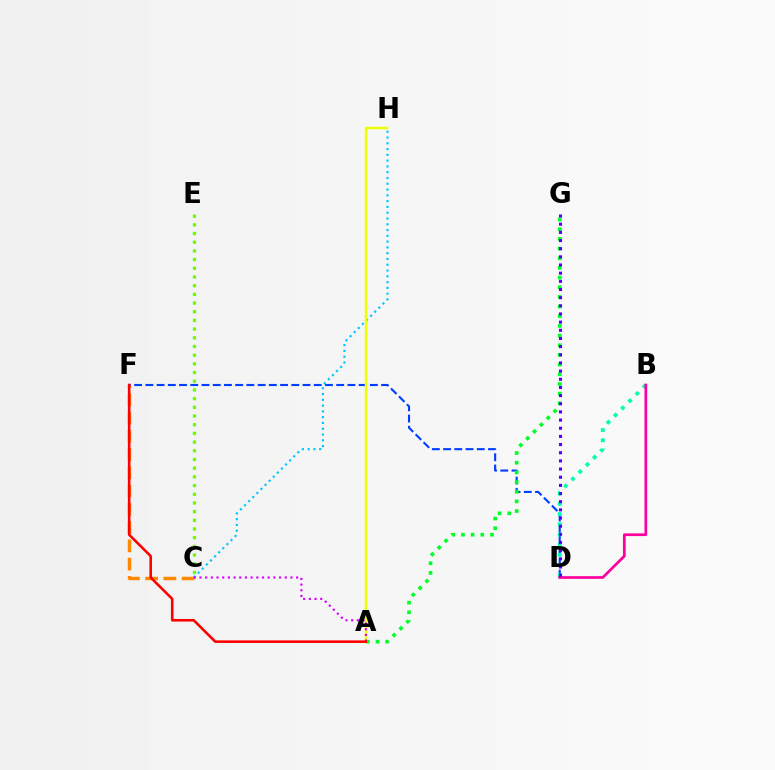{('D', 'F'): [{'color': '#003fff', 'line_style': 'dashed', 'thickness': 1.52}], ('C', 'F'): [{'color': '#ff8800', 'line_style': 'dashed', 'thickness': 2.48}], ('B', 'D'): [{'color': '#00ffaf', 'line_style': 'dotted', 'thickness': 2.77}, {'color': '#ff00a0', 'line_style': 'solid', 'thickness': 1.96}], ('A', 'G'): [{'color': '#00ff27', 'line_style': 'dotted', 'thickness': 2.63}], ('C', 'H'): [{'color': '#00c7ff', 'line_style': 'dotted', 'thickness': 1.57}], ('A', 'H'): [{'color': '#eeff00', 'line_style': 'solid', 'thickness': 1.79}], ('A', 'C'): [{'color': '#d600ff', 'line_style': 'dotted', 'thickness': 1.54}], ('A', 'F'): [{'color': '#ff0000', 'line_style': 'solid', 'thickness': 1.86}], ('C', 'E'): [{'color': '#66ff00', 'line_style': 'dotted', 'thickness': 2.36}], ('D', 'G'): [{'color': '#4f00ff', 'line_style': 'dotted', 'thickness': 2.22}]}